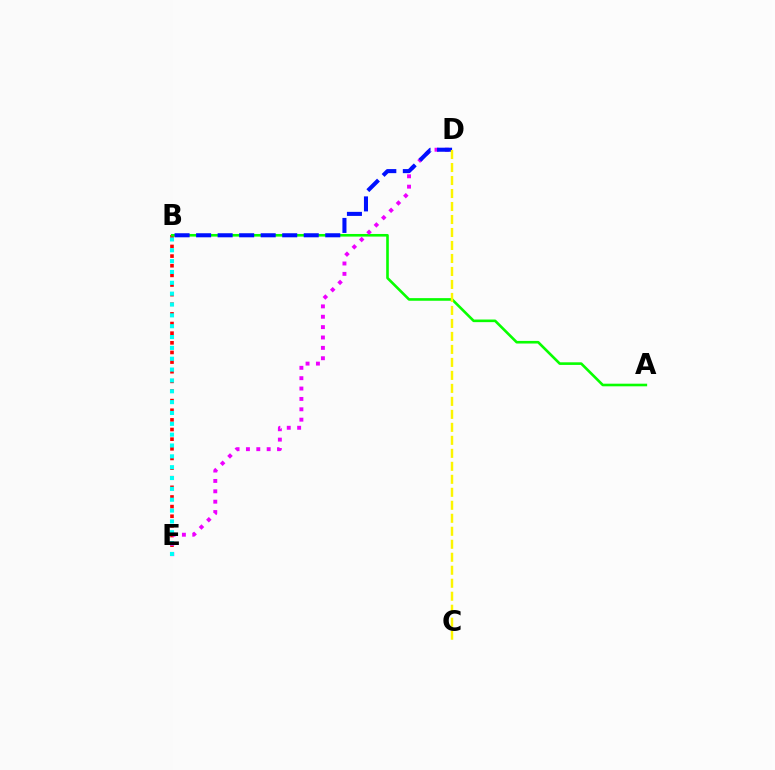{('B', 'E'): [{'color': '#ff0000', 'line_style': 'dotted', 'thickness': 2.62}, {'color': '#00fff6', 'line_style': 'dotted', 'thickness': 2.95}], ('A', 'B'): [{'color': '#08ff00', 'line_style': 'solid', 'thickness': 1.89}], ('D', 'E'): [{'color': '#ee00ff', 'line_style': 'dotted', 'thickness': 2.82}], ('B', 'D'): [{'color': '#0010ff', 'line_style': 'dashed', 'thickness': 2.92}], ('C', 'D'): [{'color': '#fcf500', 'line_style': 'dashed', 'thickness': 1.76}]}